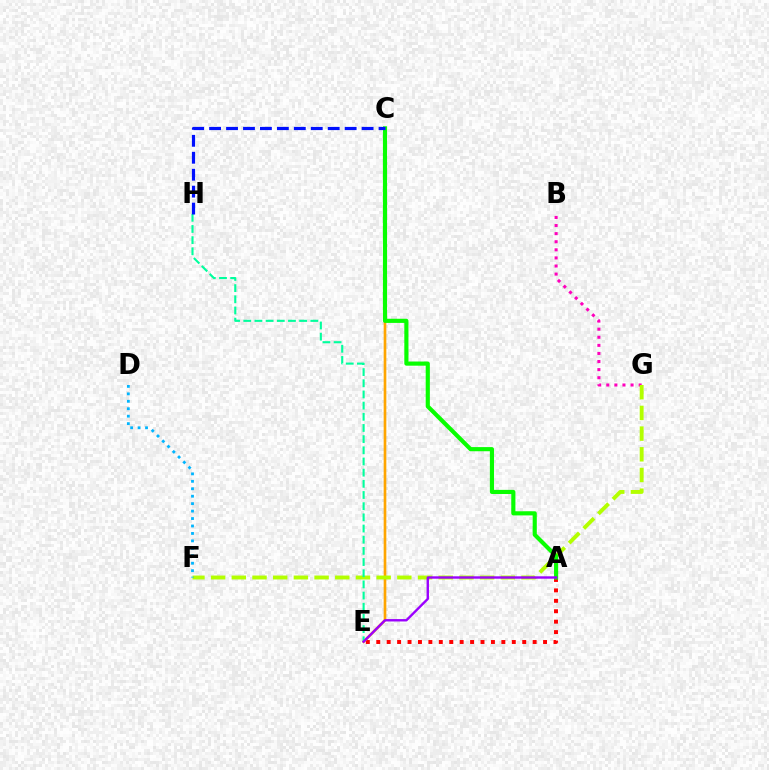{('B', 'G'): [{'color': '#ff00bd', 'line_style': 'dotted', 'thickness': 2.2}], ('A', 'E'): [{'color': '#ff0000', 'line_style': 'dotted', 'thickness': 2.83}, {'color': '#9b00ff', 'line_style': 'solid', 'thickness': 1.72}], ('C', 'E'): [{'color': '#ffa500', 'line_style': 'solid', 'thickness': 1.91}], ('F', 'G'): [{'color': '#b3ff00', 'line_style': 'dashed', 'thickness': 2.81}], ('D', 'F'): [{'color': '#00b5ff', 'line_style': 'dotted', 'thickness': 2.02}], ('E', 'H'): [{'color': '#00ff9d', 'line_style': 'dashed', 'thickness': 1.52}], ('A', 'C'): [{'color': '#08ff00', 'line_style': 'solid', 'thickness': 2.98}], ('C', 'H'): [{'color': '#0010ff', 'line_style': 'dashed', 'thickness': 2.3}]}